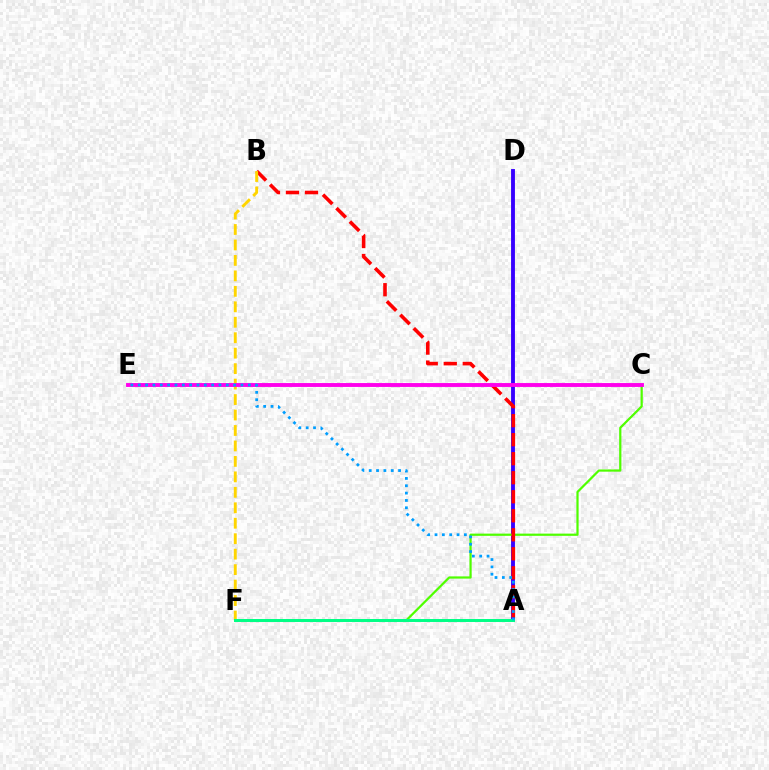{('A', 'D'): [{'color': '#3700ff', 'line_style': 'solid', 'thickness': 2.78}], ('C', 'F'): [{'color': '#4fff00', 'line_style': 'solid', 'thickness': 1.6}], ('A', 'B'): [{'color': '#ff0000', 'line_style': 'dashed', 'thickness': 2.58}], ('B', 'F'): [{'color': '#ffd500', 'line_style': 'dashed', 'thickness': 2.1}], ('C', 'E'): [{'color': '#ff00ed', 'line_style': 'solid', 'thickness': 2.79}], ('A', 'F'): [{'color': '#00ff86', 'line_style': 'solid', 'thickness': 2.14}], ('A', 'E'): [{'color': '#009eff', 'line_style': 'dotted', 'thickness': 1.99}]}